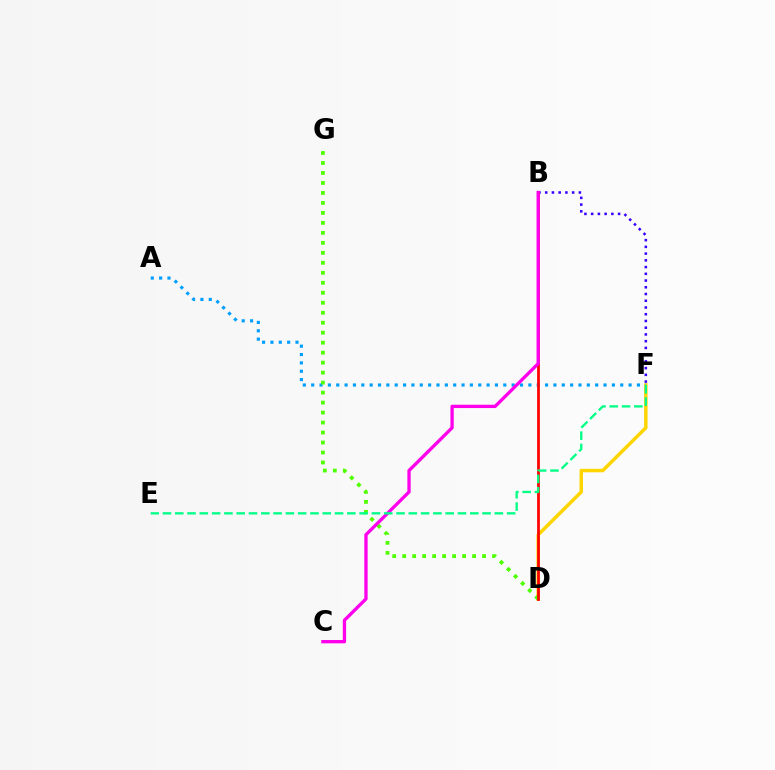{('D', 'F'): [{'color': '#ffd500', 'line_style': 'solid', 'thickness': 2.5}], ('B', 'F'): [{'color': '#3700ff', 'line_style': 'dotted', 'thickness': 1.83}], ('A', 'F'): [{'color': '#009eff', 'line_style': 'dotted', 'thickness': 2.27}], ('D', 'G'): [{'color': '#4fff00', 'line_style': 'dotted', 'thickness': 2.71}], ('B', 'D'): [{'color': '#ff0000', 'line_style': 'solid', 'thickness': 1.97}], ('B', 'C'): [{'color': '#ff00ed', 'line_style': 'solid', 'thickness': 2.39}], ('E', 'F'): [{'color': '#00ff86', 'line_style': 'dashed', 'thickness': 1.67}]}